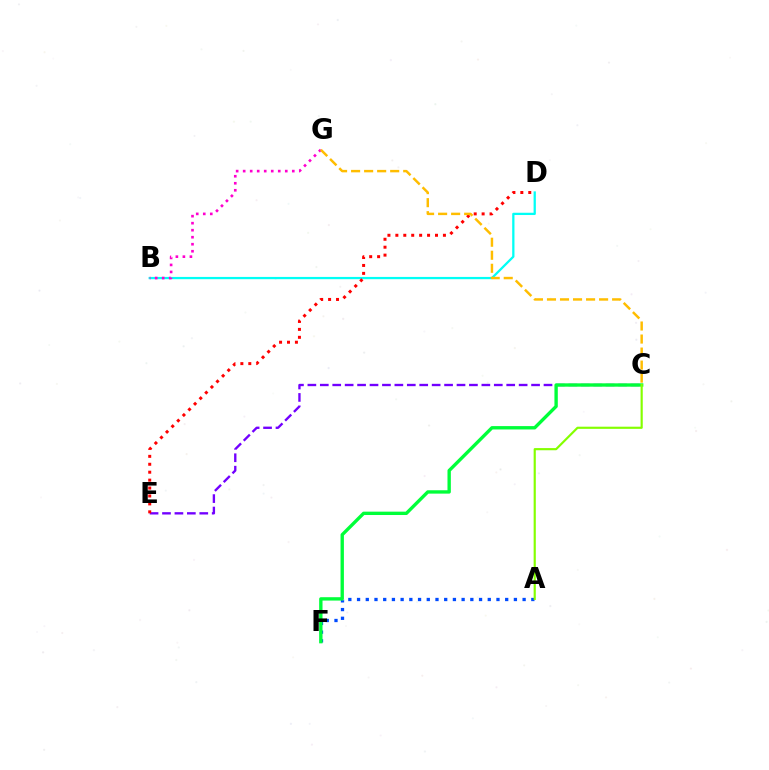{('A', 'F'): [{'color': '#004bff', 'line_style': 'dotted', 'thickness': 2.37}], ('B', 'D'): [{'color': '#00fff6', 'line_style': 'solid', 'thickness': 1.63}], ('C', 'E'): [{'color': '#7200ff', 'line_style': 'dashed', 'thickness': 1.69}], ('D', 'E'): [{'color': '#ff0000', 'line_style': 'dotted', 'thickness': 2.15}], ('C', 'F'): [{'color': '#00ff39', 'line_style': 'solid', 'thickness': 2.42}], ('A', 'C'): [{'color': '#84ff00', 'line_style': 'solid', 'thickness': 1.56}], ('B', 'G'): [{'color': '#ff00cf', 'line_style': 'dotted', 'thickness': 1.91}], ('C', 'G'): [{'color': '#ffbd00', 'line_style': 'dashed', 'thickness': 1.77}]}